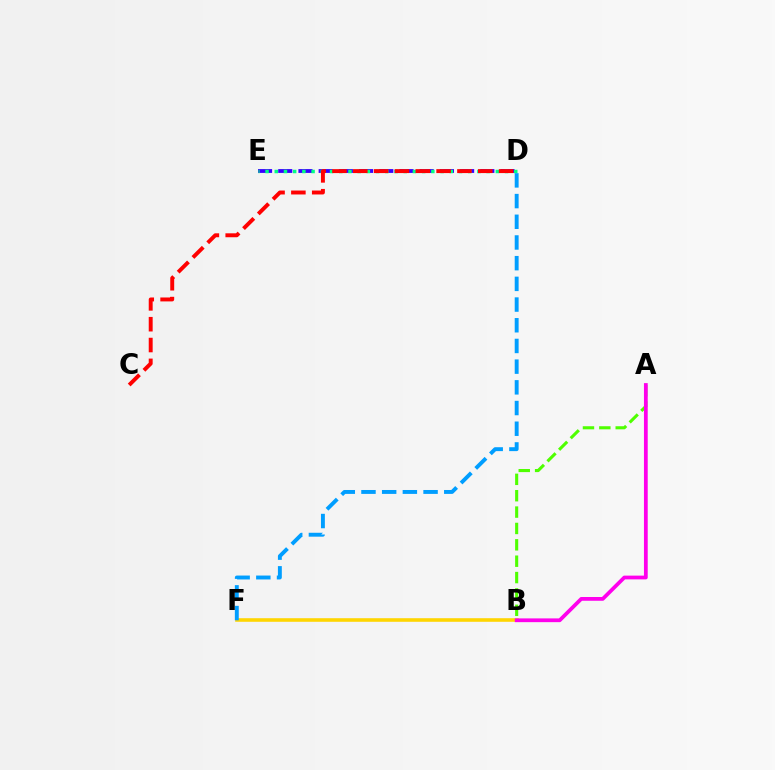{('D', 'E'): [{'color': '#3700ff', 'line_style': 'dashed', 'thickness': 2.75}, {'color': '#00ff86', 'line_style': 'dotted', 'thickness': 2.5}], ('B', 'F'): [{'color': '#ffd500', 'line_style': 'solid', 'thickness': 2.58}], ('C', 'D'): [{'color': '#ff0000', 'line_style': 'dashed', 'thickness': 2.83}], ('D', 'F'): [{'color': '#009eff', 'line_style': 'dashed', 'thickness': 2.81}], ('A', 'B'): [{'color': '#4fff00', 'line_style': 'dashed', 'thickness': 2.22}, {'color': '#ff00ed', 'line_style': 'solid', 'thickness': 2.71}]}